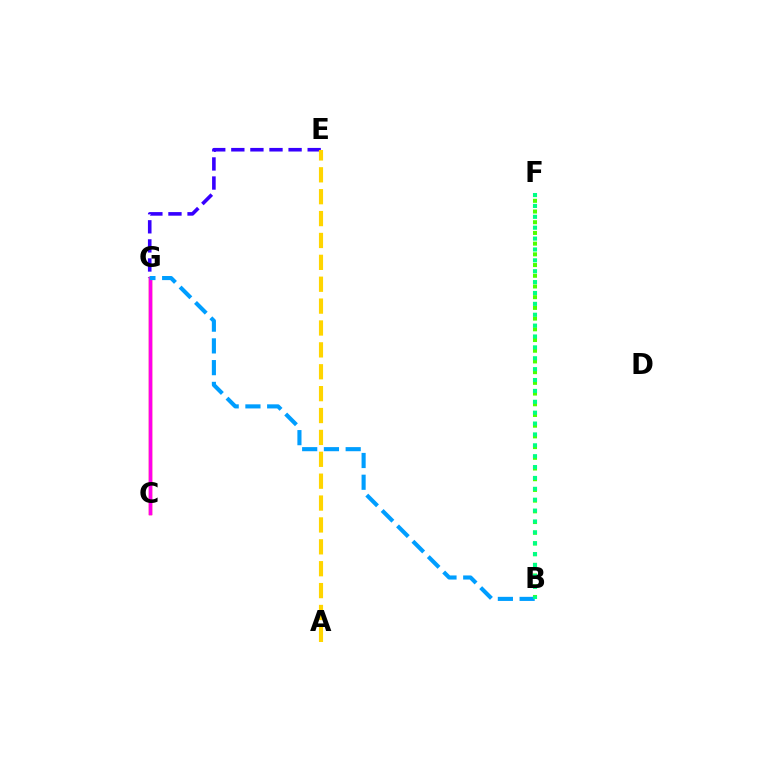{('B', 'F'): [{'color': '#4fff00', 'line_style': 'dotted', 'thickness': 2.91}, {'color': '#00ff86', 'line_style': 'dotted', 'thickness': 2.96}], ('E', 'G'): [{'color': '#3700ff', 'line_style': 'dashed', 'thickness': 2.59}], ('C', 'G'): [{'color': '#ff0000', 'line_style': 'solid', 'thickness': 2.44}, {'color': '#ff00ed', 'line_style': 'solid', 'thickness': 2.46}], ('A', 'E'): [{'color': '#ffd500', 'line_style': 'dashed', 'thickness': 2.97}], ('B', 'G'): [{'color': '#009eff', 'line_style': 'dashed', 'thickness': 2.95}]}